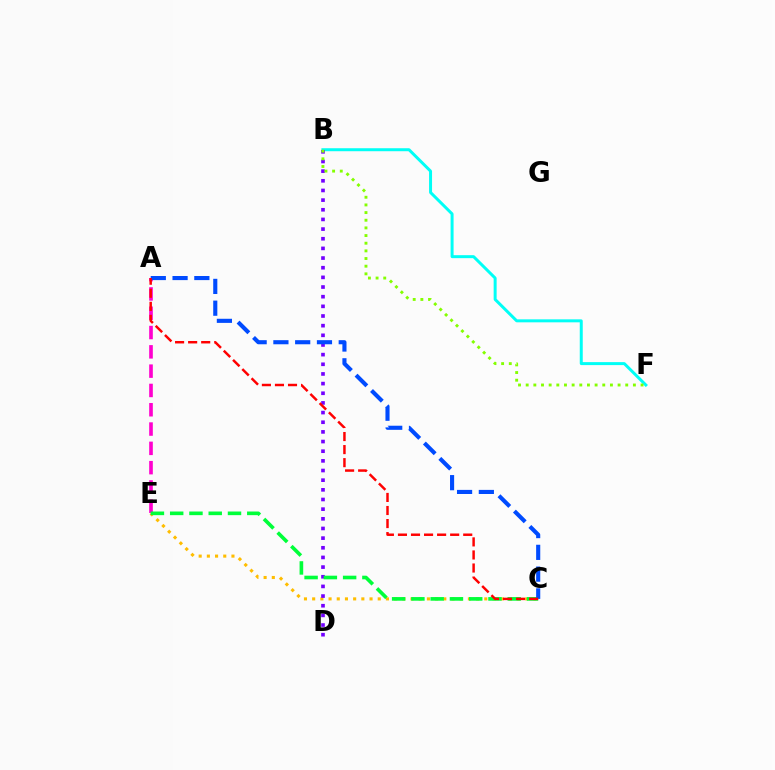{('A', 'E'): [{'color': '#ff00cf', 'line_style': 'dashed', 'thickness': 2.62}], ('B', 'F'): [{'color': '#00fff6', 'line_style': 'solid', 'thickness': 2.15}, {'color': '#84ff00', 'line_style': 'dotted', 'thickness': 2.08}], ('C', 'E'): [{'color': '#ffbd00', 'line_style': 'dotted', 'thickness': 2.23}, {'color': '#00ff39', 'line_style': 'dashed', 'thickness': 2.62}], ('B', 'D'): [{'color': '#7200ff', 'line_style': 'dotted', 'thickness': 2.62}], ('A', 'C'): [{'color': '#004bff', 'line_style': 'dashed', 'thickness': 2.96}, {'color': '#ff0000', 'line_style': 'dashed', 'thickness': 1.77}]}